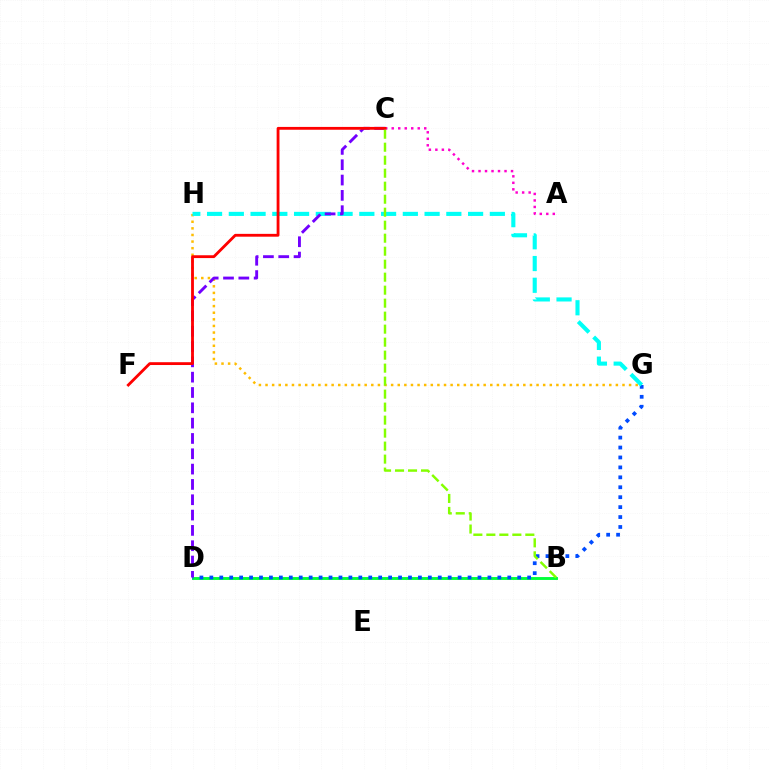{('B', 'D'): [{'color': '#00ff39', 'line_style': 'solid', 'thickness': 2.08}], ('D', 'G'): [{'color': '#004bff', 'line_style': 'dotted', 'thickness': 2.7}], ('G', 'H'): [{'color': '#ffbd00', 'line_style': 'dotted', 'thickness': 1.8}, {'color': '#00fff6', 'line_style': 'dashed', 'thickness': 2.96}], ('A', 'C'): [{'color': '#ff00cf', 'line_style': 'dotted', 'thickness': 1.77}], ('C', 'D'): [{'color': '#7200ff', 'line_style': 'dashed', 'thickness': 2.08}], ('C', 'F'): [{'color': '#ff0000', 'line_style': 'solid', 'thickness': 2.04}], ('B', 'C'): [{'color': '#84ff00', 'line_style': 'dashed', 'thickness': 1.77}]}